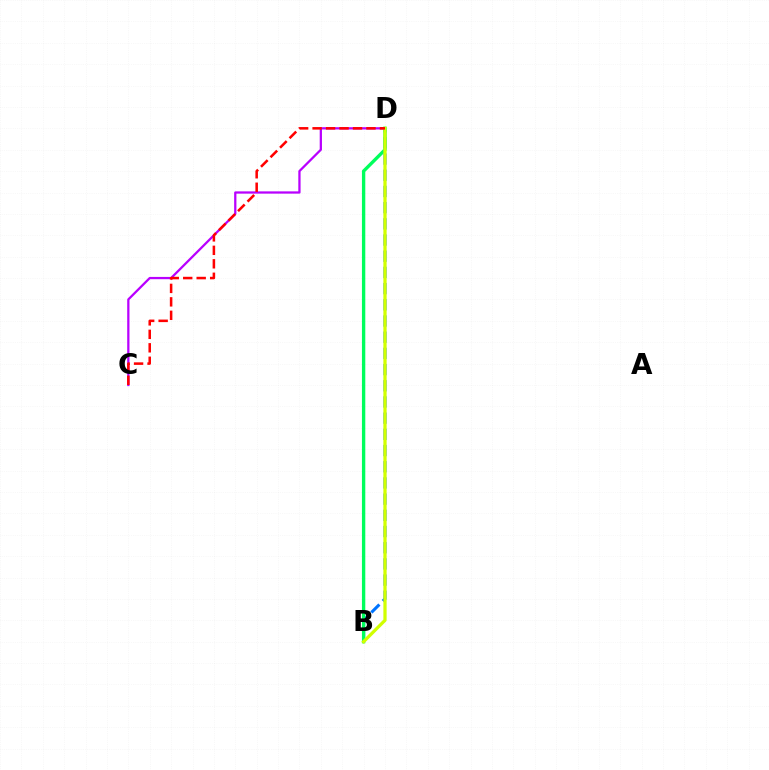{('C', 'D'): [{'color': '#b900ff', 'line_style': 'solid', 'thickness': 1.63}, {'color': '#ff0000', 'line_style': 'dashed', 'thickness': 1.83}], ('B', 'D'): [{'color': '#0074ff', 'line_style': 'dashed', 'thickness': 2.2}, {'color': '#00ff5c', 'line_style': 'solid', 'thickness': 2.42}, {'color': '#d1ff00', 'line_style': 'solid', 'thickness': 2.34}]}